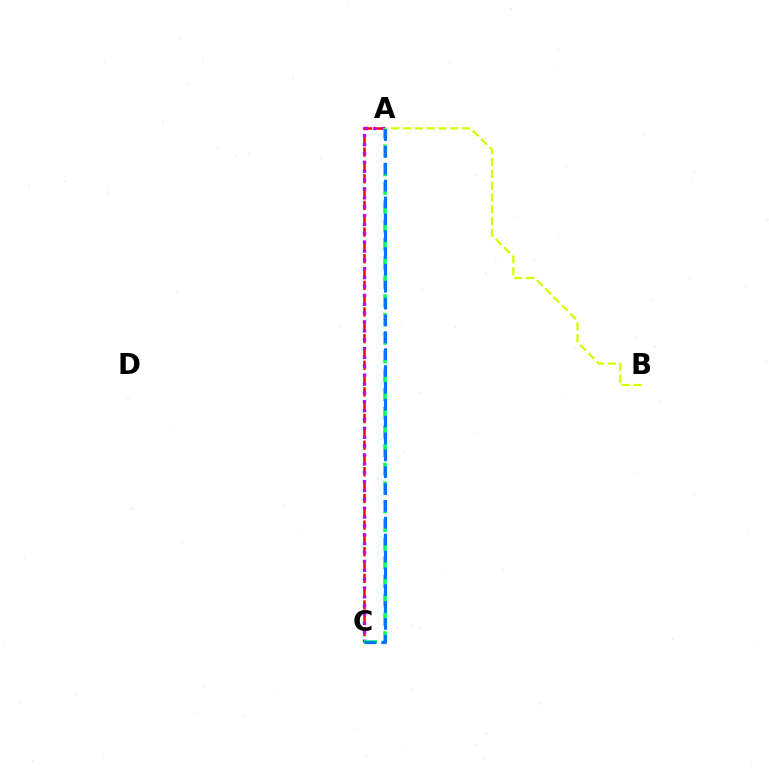{('A', 'C'): [{'color': '#ff0000', 'line_style': 'dashed', 'thickness': 1.81}, {'color': '#b900ff', 'line_style': 'dotted', 'thickness': 2.41}, {'color': '#00ff5c', 'line_style': 'dashed', 'thickness': 2.54}, {'color': '#0074ff', 'line_style': 'dashed', 'thickness': 2.29}], ('A', 'B'): [{'color': '#d1ff00', 'line_style': 'dashed', 'thickness': 1.6}]}